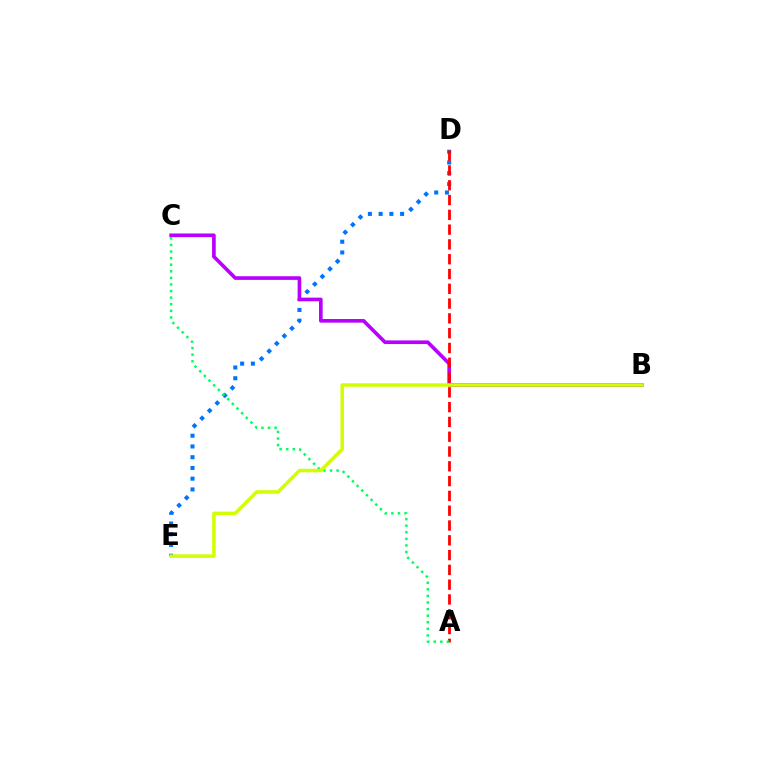{('D', 'E'): [{'color': '#0074ff', 'line_style': 'dotted', 'thickness': 2.92}], ('B', 'C'): [{'color': '#b900ff', 'line_style': 'solid', 'thickness': 2.62}], ('A', 'D'): [{'color': '#ff0000', 'line_style': 'dashed', 'thickness': 2.01}], ('A', 'C'): [{'color': '#00ff5c', 'line_style': 'dotted', 'thickness': 1.79}], ('B', 'E'): [{'color': '#d1ff00', 'line_style': 'solid', 'thickness': 2.52}]}